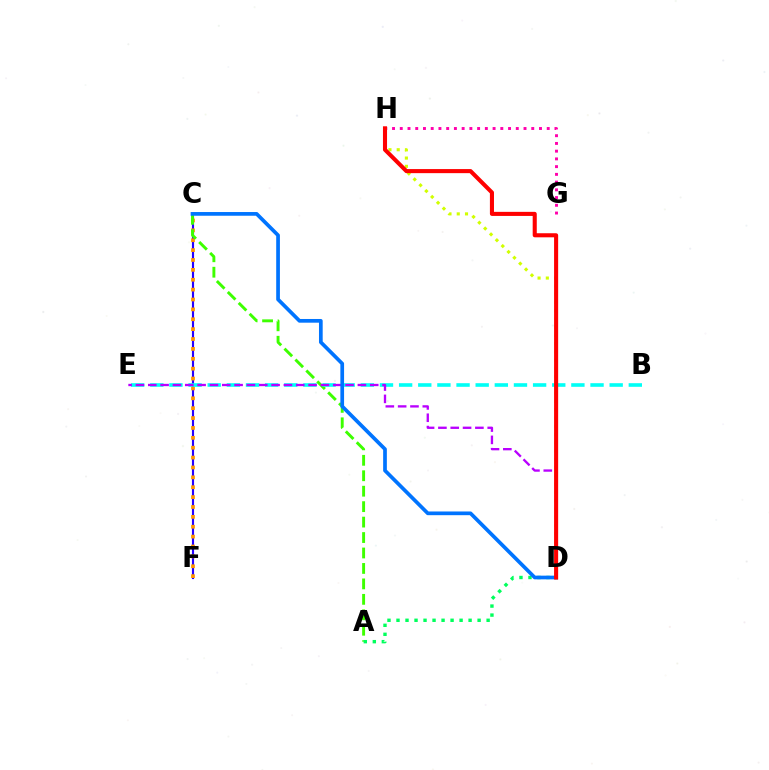{('C', 'F'): [{'color': '#2500ff', 'line_style': 'solid', 'thickness': 1.54}, {'color': '#ff9400', 'line_style': 'dotted', 'thickness': 2.68}], ('A', 'C'): [{'color': '#3dff00', 'line_style': 'dashed', 'thickness': 2.1}], ('D', 'H'): [{'color': '#d1ff00', 'line_style': 'dotted', 'thickness': 2.24}, {'color': '#ff0000', 'line_style': 'solid', 'thickness': 2.94}], ('B', 'E'): [{'color': '#00fff6', 'line_style': 'dashed', 'thickness': 2.6}], ('D', 'E'): [{'color': '#b900ff', 'line_style': 'dashed', 'thickness': 1.67}], ('A', 'D'): [{'color': '#00ff5c', 'line_style': 'dotted', 'thickness': 2.45}], ('G', 'H'): [{'color': '#ff00ac', 'line_style': 'dotted', 'thickness': 2.1}], ('C', 'D'): [{'color': '#0074ff', 'line_style': 'solid', 'thickness': 2.67}]}